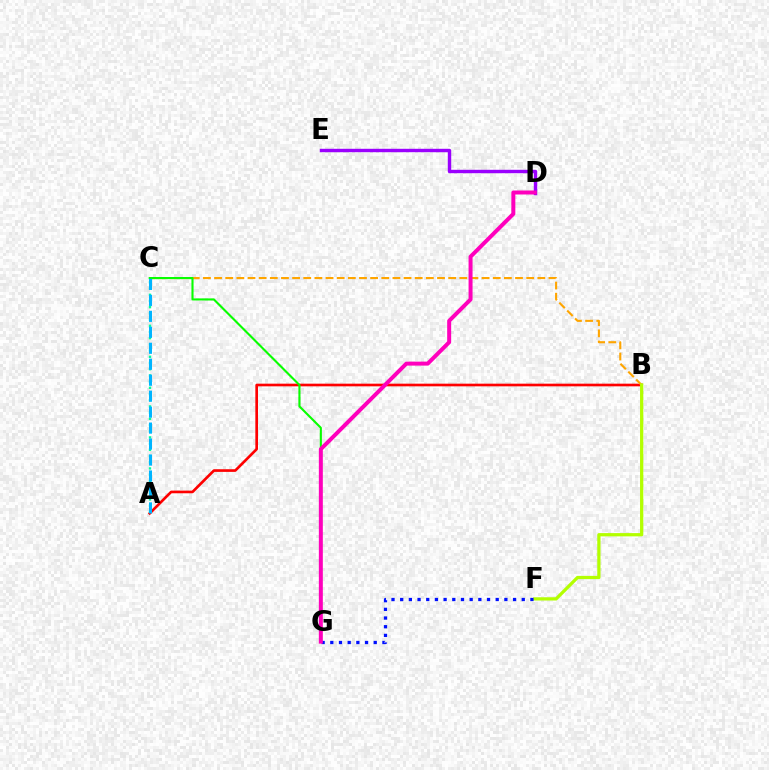{('A', 'B'): [{'color': '#ff0000', 'line_style': 'solid', 'thickness': 1.92}], ('B', 'C'): [{'color': '#ffa500', 'line_style': 'dashed', 'thickness': 1.51}], ('A', 'C'): [{'color': '#00ff9d', 'line_style': 'dotted', 'thickness': 1.68}, {'color': '#00b5ff', 'line_style': 'dashed', 'thickness': 2.17}], ('D', 'E'): [{'color': '#9b00ff', 'line_style': 'solid', 'thickness': 2.46}], ('C', 'G'): [{'color': '#08ff00', 'line_style': 'solid', 'thickness': 1.52}], ('B', 'F'): [{'color': '#b3ff00', 'line_style': 'solid', 'thickness': 2.34}], ('F', 'G'): [{'color': '#0010ff', 'line_style': 'dotted', 'thickness': 2.36}], ('D', 'G'): [{'color': '#ff00bd', 'line_style': 'solid', 'thickness': 2.87}]}